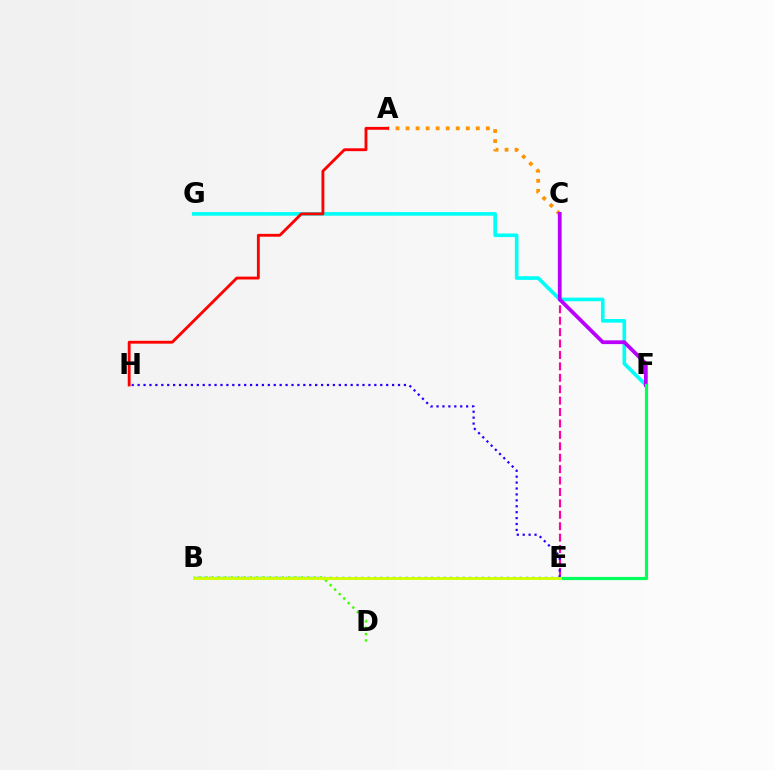{('C', 'E'): [{'color': '#ff00ac', 'line_style': 'dashed', 'thickness': 1.55}], ('B', 'E'): [{'color': '#0074ff', 'line_style': 'dotted', 'thickness': 1.72}, {'color': '#d1ff00', 'line_style': 'solid', 'thickness': 2.08}], ('F', 'G'): [{'color': '#00fff6', 'line_style': 'solid', 'thickness': 2.62}], ('A', 'C'): [{'color': '#ff9400', 'line_style': 'dotted', 'thickness': 2.73}], ('B', 'D'): [{'color': '#3dff00', 'line_style': 'dotted', 'thickness': 1.73}], ('A', 'H'): [{'color': '#ff0000', 'line_style': 'solid', 'thickness': 2.05}], ('E', 'H'): [{'color': '#2500ff', 'line_style': 'dotted', 'thickness': 1.61}], ('C', 'F'): [{'color': '#b900ff', 'line_style': 'solid', 'thickness': 2.71}], ('E', 'F'): [{'color': '#00ff5c', 'line_style': 'solid', 'thickness': 2.29}]}